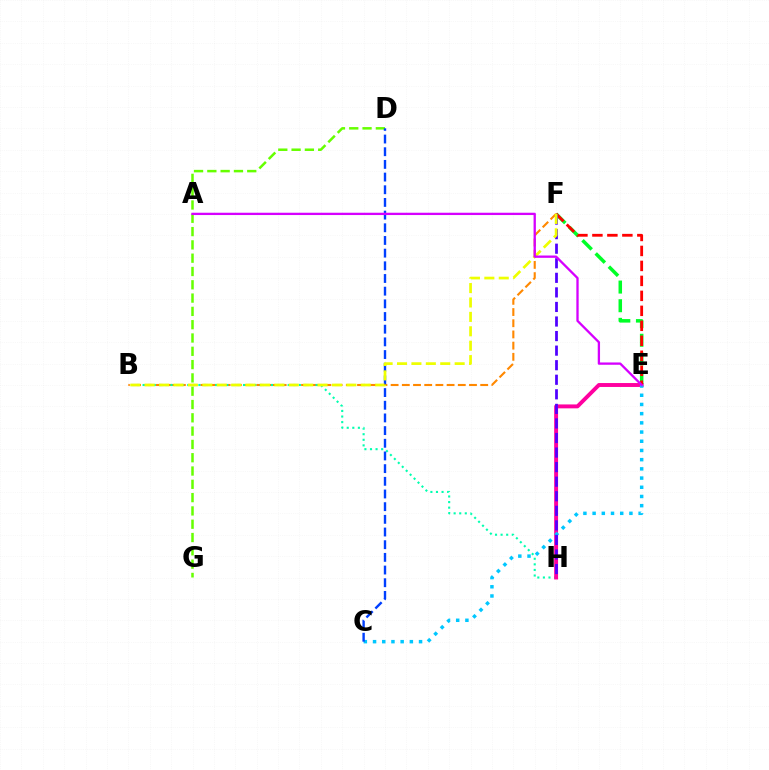{('D', 'G'): [{'color': '#66ff00', 'line_style': 'dashed', 'thickness': 1.81}], ('B', 'F'): [{'color': '#ff8800', 'line_style': 'dashed', 'thickness': 1.52}, {'color': '#eeff00', 'line_style': 'dashed', 'thickness': 1.96}], ('B', 'H'): [{'color': '#00ffaf', 'line_style': 'dotted', 'thickness': 1.52}], ('E', 'H'): [{'color': '#ff00a0', 'line_style': 'solid', 'thickness': 2.82}], ('E', 'F'): [{'color': '#00ff27', 'line_style': 'dashed', 'thickness': 2.53}, {'color': '#ff0000', 'line_style': 'dashed', 'thickness': 2.03}], ('C', 'E'): [{'color': '#00c7ff', 'line_style': 'dotted', 'thickness': 2.5}], ('F', 'H'): [{'color': '#4f00ff', 'line_style': 'dashed', 'thickness': 1.98}], ('C', 'D'): [{'color': '#003fff', 'line_style': 'dashed', 'thickness': 1.72}], ('A', 'E'): [{'color': '#d600ff', 'line_style': 'solid', 'thickness': 1.66}]}